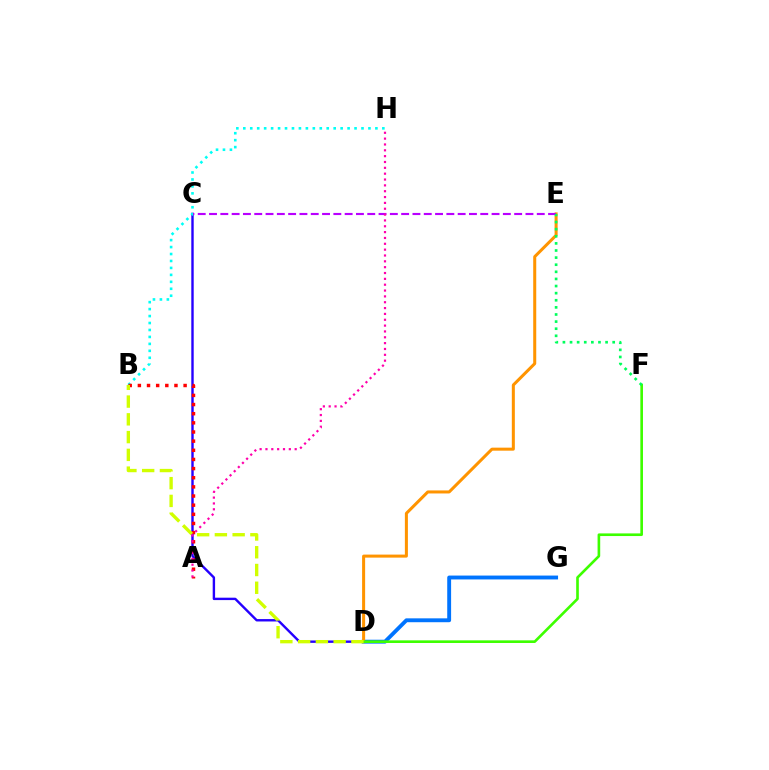{('D', 'G'): [{'color': '#0074ff', 'line_style': 'solid', 'thickness': 2.79}], ('C', 'D'): [{'color': '#2500ff', 'line_style': 'solid', 'thickness': 1.73}], ('D', 'E'): [{'color': '#ff9400', 'line_style': 'solid', 'thickness': 2.18}], ('B', 'H'): [{'color': '#00fff6', 'line_style': 'dotted', 'thickness': 1.89}], ('A', 'B'): [{'color': '#ff0000', 'line_style': 'dotted', 'thickness': 2.49}], ('D', 'F'): [{'color': '#3dff00', 'line_style': 'solid', 'thickness': 1.9}], ('B', 'D'): [{'color': '#d1ff00', 'line_style': 'dashed', 'thickness': 2.41}], ('C', 'E'): [{'color': '#b900ff', 'line_style': 'dashed', 'thickness': 1.54}], ('E', 'F'): [{'color': '#00ff5c', 'line_style': 'dotted', 'thickness': 1.93}], ('A', 'H'): [{'color': '#ff00ac', 'line_style': 'dotted', 'thickness': 1.59}]}